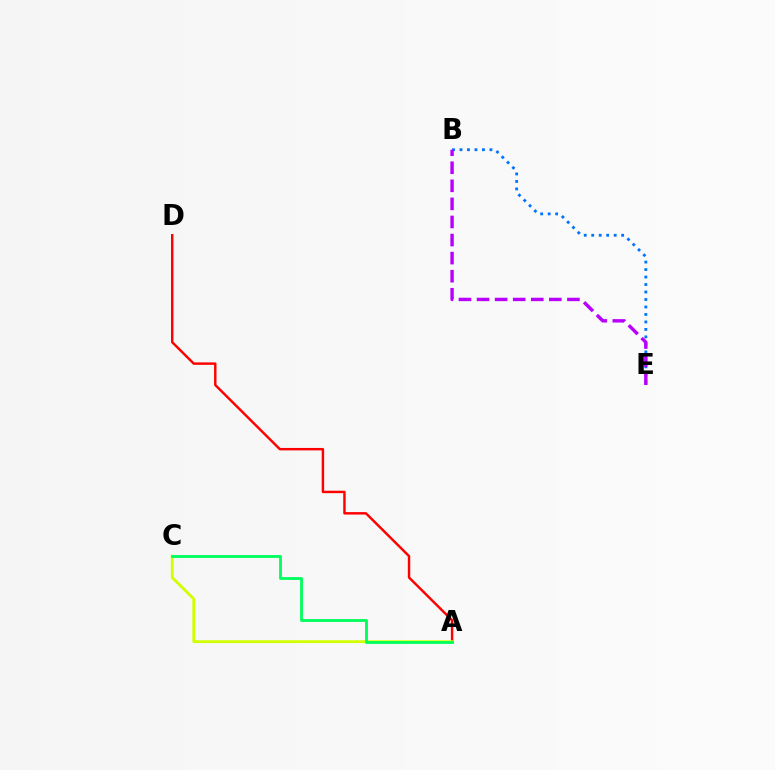{('A', 'D'): [{'color': '#ff0000', 'line_style': 'solid', 'thickness': 1.75}], ('B', 'E'): [{'color': '#0074ff', 'line_style': 'dotted', 'thickness': 2.03}, {'color': '#b900ff', 'line_style': 'dashed', 'thickness': 2.46}], ('A', 'C'): [{'color': '#d1ff00', 'line_style': 'solid', 'thickness': 2.01}, {'color': '#00ff5c', 'line_style': 'solid', 'thickness': 2.04}]}